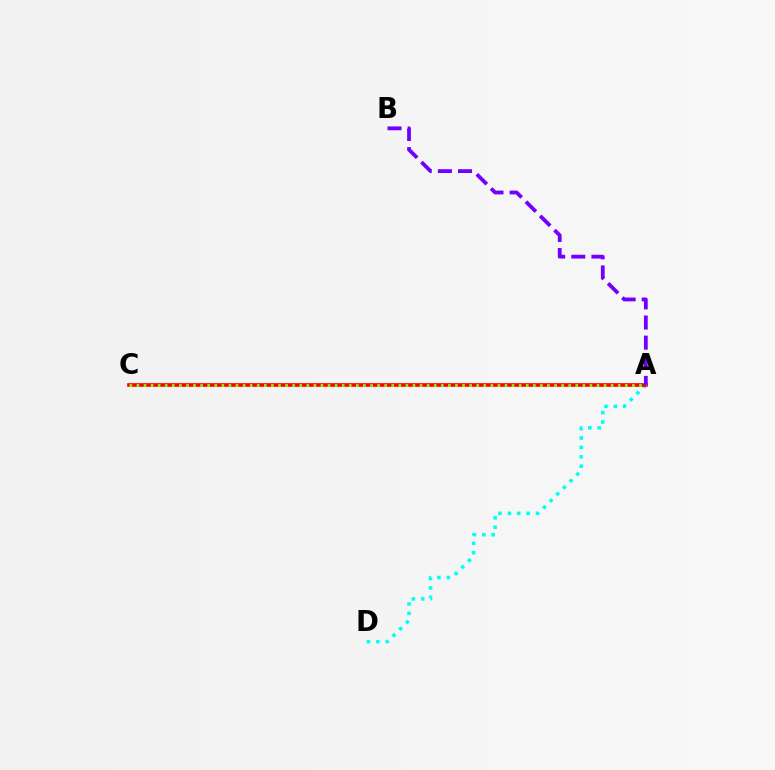{('A', 'D'): [{'color': '#00fff6', 'line_style': 'dotted', 'thickness': 2.55}], ('A', 'C'): [{'color': '#ff0000', 'line_style': 'solid', 'thickness': 2.65}, {'color': '#84ff00', 'line_style': 'dotted', 'thickness': 1.92}], ('A', 'B'): [{'color': '#7200ff', 'line_style': 'dashed', 'thickness': 2.74}]}